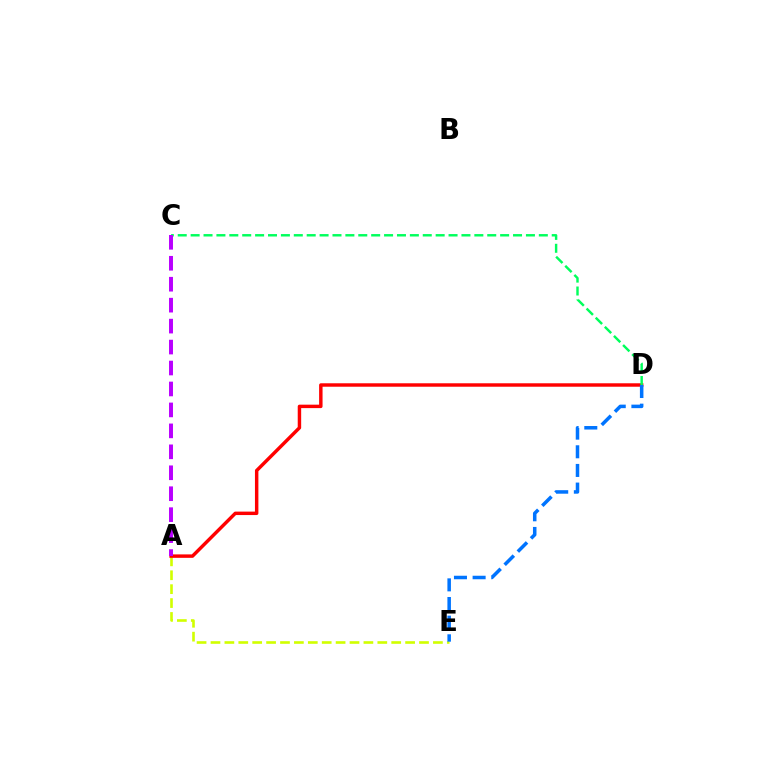{('A', 'E'): [{'color': '#d1ff00', 'line_style': 'dashed', 'thickness': 1.89}], ('A', 'D'): [{'color': '#ff0000', 'line_style': 'solid', 'thickness': 2.48}], ('D', 'E'): [{'color': '#0074ff', 'line_style': 'dashed', 'thickness': 2.53}], ('C', 'D'): [{'color': '#00ff5c', 'line_style': 'dashed', 'thickness': 1.75}], ('A', 'C'): [{'color': '#b900ff', 'line_style': 'dashed', 'thickness': 2.85}]}